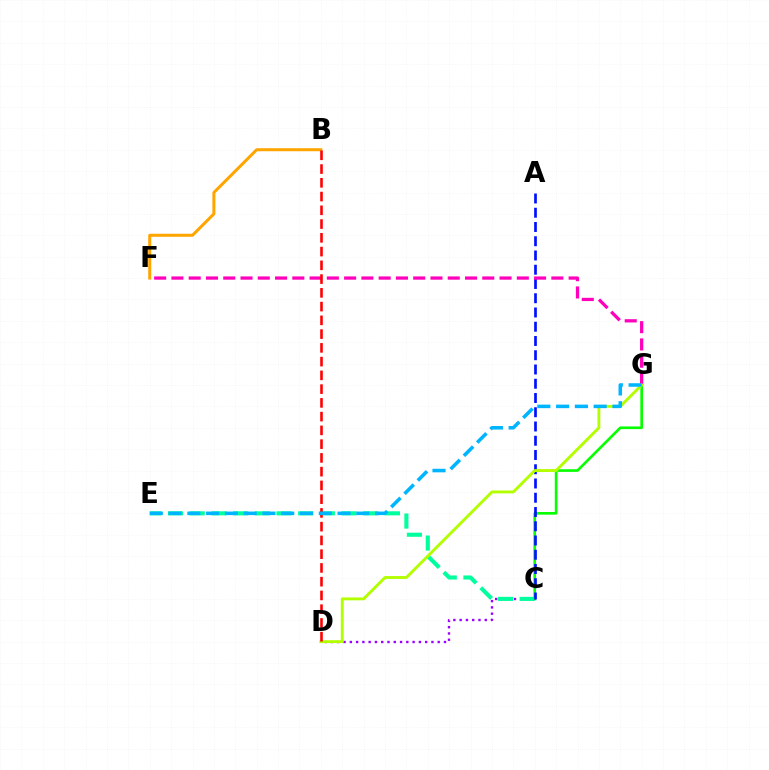{('C', 'D'): [{'color': '#9b00ff', 'line_style': 'dotted', 'thickness': 1.71}], ('C', 'E'): [{'color': '#00ff9d', 'line_style': 'dashed', 'thickness': 2.95}], ('C', 'G'): [{'color': '#08ff00', 'line_style': 'solid', 'thickness': 1.92}], ('B', 'F'): [{'color': '#ffa500', 'line_style': 'solid', 'thickness': 2.18}], ('A', 'C'): [{'color': '#0010ff', 'line_style': 'dashed', 'thickness': 1.94}], ('F', 'G'): [{'color': '#ff00bd', 'line_style': 'dashed', 'thickness': 2.35}], ('D', 'G'): [{'color': '#b3ff00', 'line_style': 'solid', 'thickness': 2.08}], ('B', 'D'): [{'color': '#ff0000', 'line_style': 'dashed', 'thickness': 1.87}], ('E', 'G'): [{'color': '#00b5ff', 'line_style': 'dashed', 'thickness': 2.55}]}